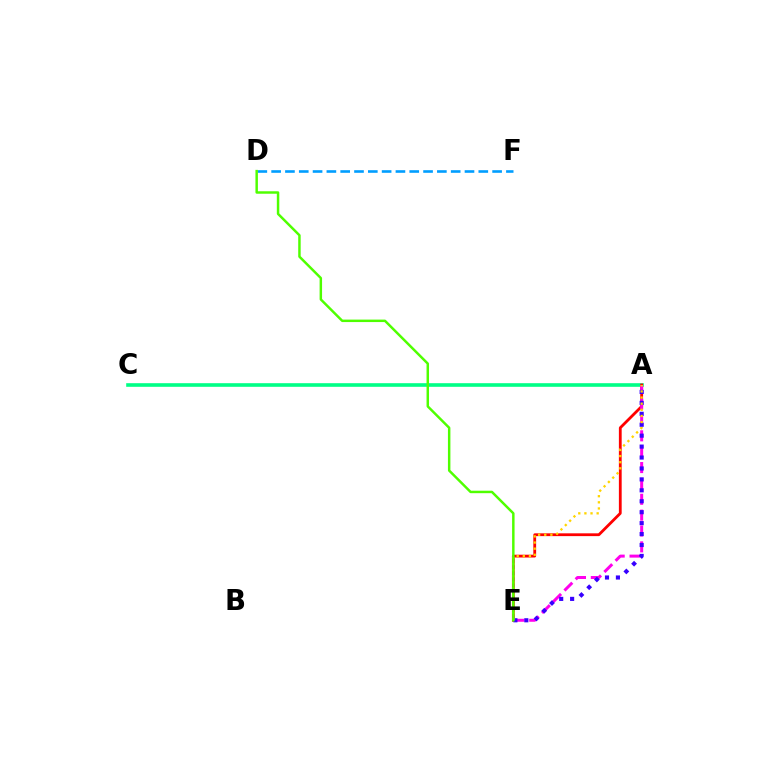{('D', 'F'): [{'color': '#009eff', 'line_style': 'dashed', 'thickness': 1.88}], ('A', 'C'): [{'color': '#00ff86', 'line_style': 'solid', 'thickness': 2.61}], ('A', 'E'): [{'color': '#ff0000', 'line_style': 'solid', 'thickness': 2.01}, {'color': '#ff00ed', 'line_style': 'dashed', 'thickness': 2.15}, {'color': '#3700ff', 'line_style': 'dotted', 'thickness': 2.97}, {'color': '#ffd500', 'line_style': 'dotted', 'thickness': 1.66}], ('D', 'E'): [{'color': '#4fff00', 'line_style': 'solid', 'thickness': 1.78}]}